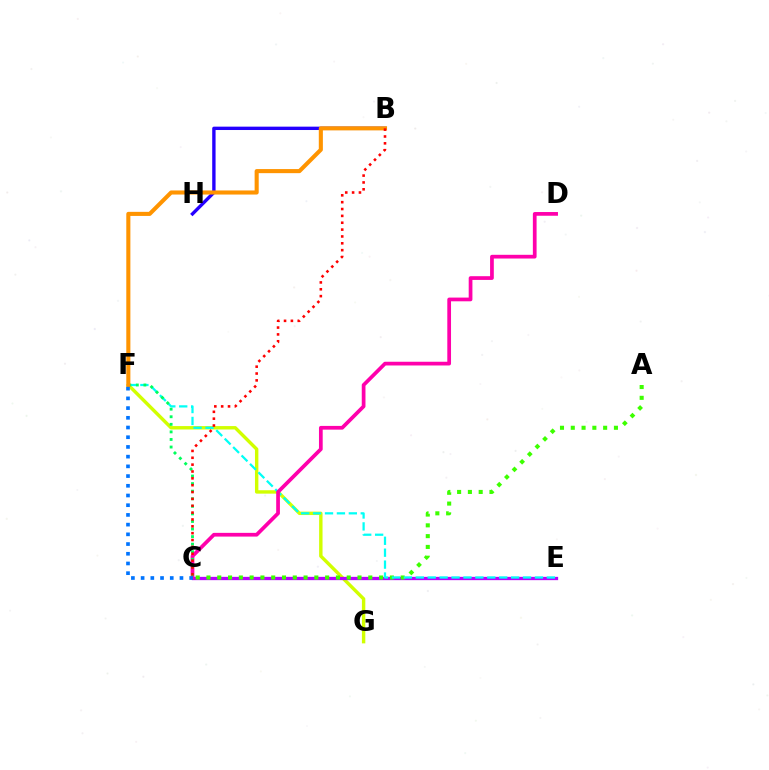{('F', 'G'): [{'color': '#d1ff00', 'line_style': 'solid', 'thickness': 2.45}], ('B', 'H'): [{'color': '#2500ff', 'line_style': 'solid', 'thickness': 2.42}], ('C', 'E'): [{'color': '#b900ff', 'line_style': 'solid', 'thickness': 2.38}], ('A', 'C'): [{'color': '#3dff00', 'line_style': 'dotted', 'thickness': 2.93}], ('E', 'F'): [{'color': '#00fff6', 'line_style': 'dashed', 'thickness': 1.62}], ('C', 'D'): [{'color': '#ff00ac', 'line_style': 'solid', 'thickness': 2.68}], ('C', 'F'): [{'color': '#00ff5c', 'line_style': 'dotted', 'thickness': 2.06}, {'color': '#0074ff', 'line_style': 'dotted', 'thickness': 2.64}], ('B', 'F'): [{'color': '#ff9400', 'line_style': 'solid', 'thickness': 2.94}], ('B', 'C'): [{'color': '#ff0000', 'line_style': 'dotted', 'thickness': 1.86}]}